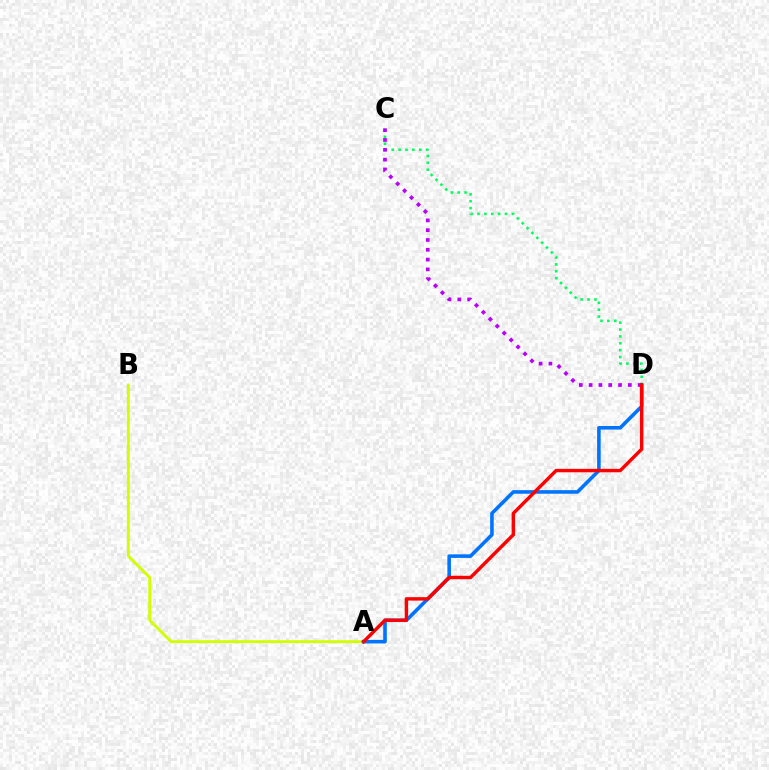{('A', 'B'): [{'color': '#d1ff00', 'line_style': 'solid', 'thickness': 2.08}], ('C', 'D'): [{'color': '#00ff5c', 'line_style': 'dotted', 'thickness': 1.87}, {'color': '#b900ff', 'line_style': 'dotted', 'thickness': 2.66}], ('A', 'D'): [{'color': '#0074ff', 'line_style': 'solid', 'thickness': 2.58}, {'color': '#ff0000', 'line_style': 'solid', 'thickness': 2.46}]}